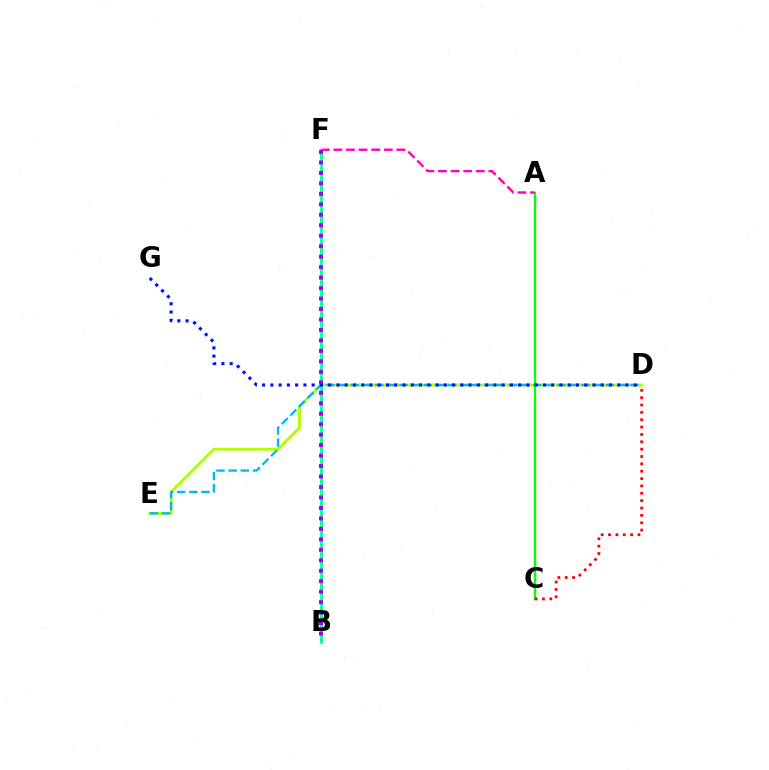{('B', 'F'): [{'color': '#ffa500', 'line_style': 'dotted', 'thickness': 2.16}, {'color': '#00ff9d', 'line_style': 'solid', 'thickness': 2.0}, {'color': '#9b00ff', 'line_style': 'dotted', 'thickness': 2.84}], ('D', 'E'): [{'color': '#b3ff00', 'line_style': 'solid', 'thickness': 2.13}, {'color': '#00b5ff', 'line_style': 'dashed', 'thickness': 1.65}], ('A', 'C'): [{'color': '#08ff00', 'line_style': 'solid', 'thickness': 1.72}], ('A', 'F'): [{'color': '#ff00bd', 'line_style': 'dashed', 'thickness': 1.71}], ('C', 'D'): [{'color': '#ff0000', 'line_style': 'dotted', 'thickness': 2.0}], ('D', 'G'): [{'color': '#0010ff', 'line_style': 'dotted', 'thickness': 2.24}]}